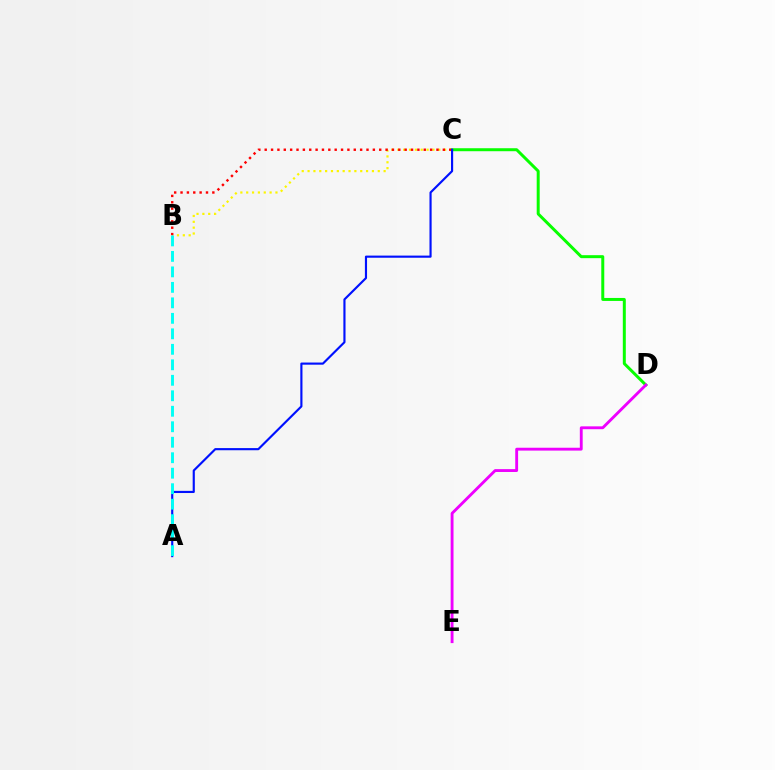{('C', 'D'): [{'color': '#08ff00', 'line_style': 'solid', 'thickness': 2.15}], ('B', 'C'): [{'color': '#fcf500', 'line_style': 'dotted', 'thickness': 1.59}, {'color': '#ff0000', 'line_style': 'dotted', 'thickness': 1.73}], ('A', 'C'): [{'color': '#0010ff', 'line_style': 'solid', 'thickness': 1.55}], ('A', 'B'): [{'color': '#00fff6', 'line_style': 'dashed', 'thickness': 2.1}], ('D', 'E'): [{'color': '#ee00ff', 'line_style': 'solid', 'thickness': 2.06}]}